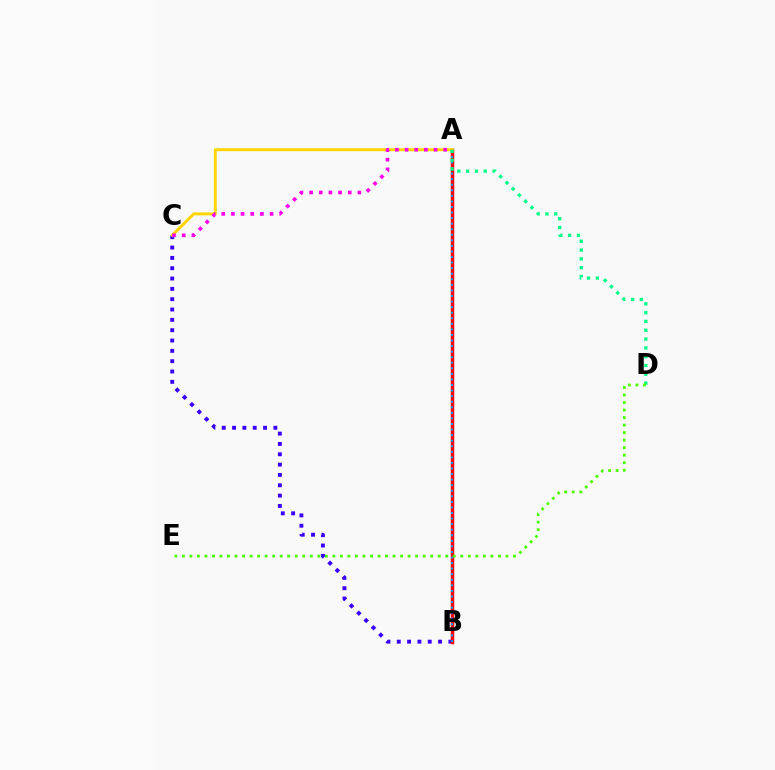{('B', 'C'): [{'color': '#3700ff', 'line_style': 'dotted', 'thickness': 2.81}], ('A', 'B'): [{'color': '#ff0000', 'line_style': 'solid', 'thickness': 2.5}, {'color': '#009eff', 'line_style': 'dotted', 'thickness': 1.51}], ('A', 'C'): [{'color': '#ffd500', 'line_style': 'solid', 'thickness': 2.13}, {'color': '#ff00ed', 'line_style': 'dotted', 'thickness': 2.63}], ('A', 'D'): [{'color': '#00ff86', 'line_style': 'dotted', 'thickness': 2.39}], ('D', 'E'): [{'color': '#4fff00', 'line_style': 'dotted', 'thickness': 2.04}]}